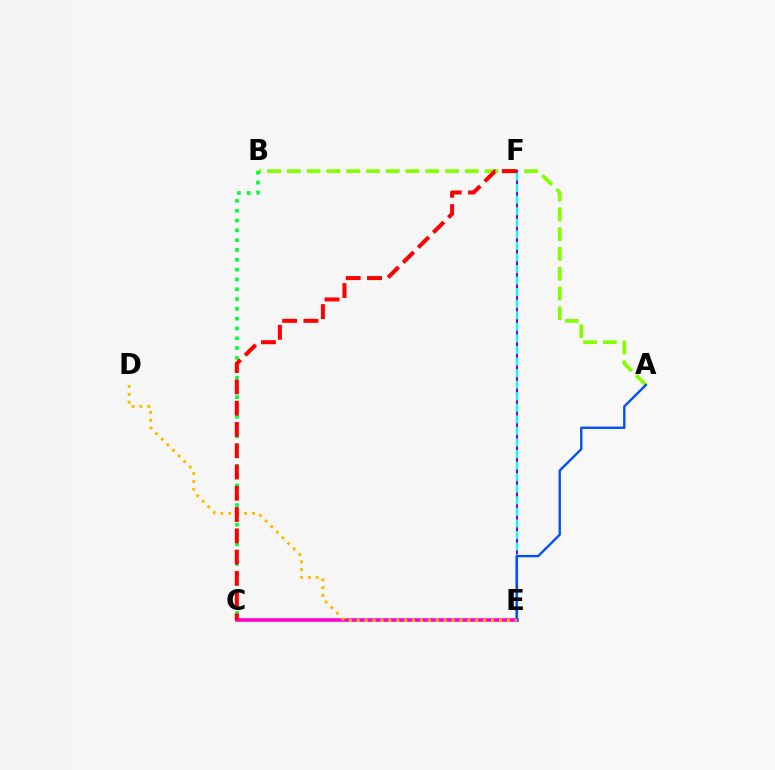{('A', 'B'): [{'color': '#84ff00', 'line_style': 'dashed', 'thickness': 2.69}], ('E', 'F'): [{'color': '#7200ff', 'line_style': 'solid', 'thickness': 1.52}, {'color': '#00fff6', 'line_style': 'dashed', 'thickness': 1.57}], ('B', 'C'): [{'color': '#00ff39', 'line_style': 'dotted', 'thickness': 2.67}], ('C', 'E'): [{'color': '#ff00cf', 'line_style': 'solid', 'thickness': 2.57}], ('A', 'E'): [{'color': '#004bff', 'line_style': 'solid', 'thickness': 1.68}], ('D', 'E'): [{'color': '#ffbd00', 'line_style': 'dotted', 'thickness': 2.15}], ('C', 'F'): [{'color': '#ff0000', 'line_style': 'dashed', 'thickness': 2.89}]}